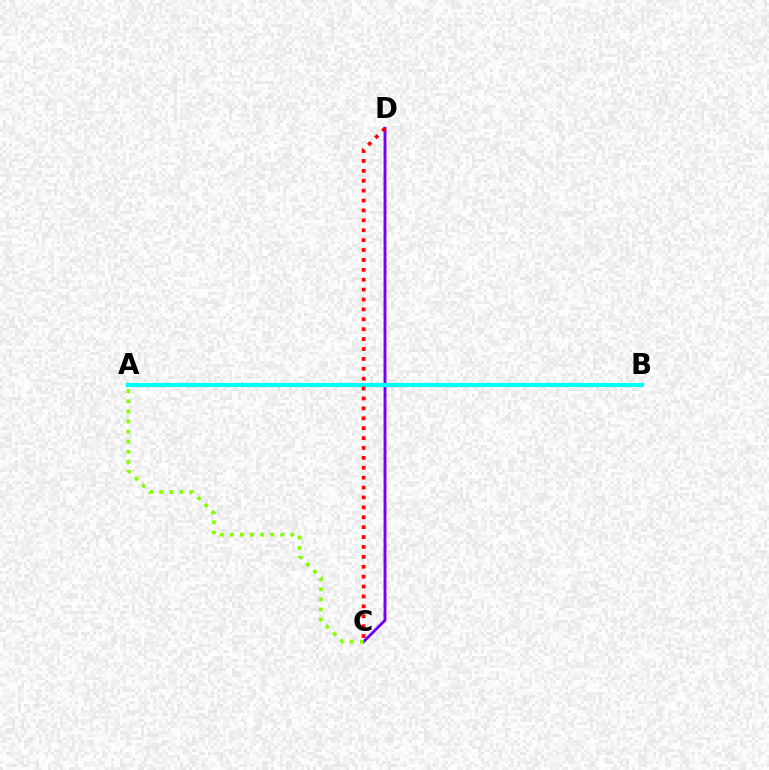{('C', 'D'): [{'color': '#7200ff', 'line_style': 'solid', 'thickness': 2.07}, {'color': '#ff0000', 'line_style': 'dotted', 'thickness': 2.69}], ('A', 'B'): [{'color': '#00fff6', 'line_style': 'solid', 'thickness': 2.99}], ('A', 'C'): [{'color': '#84ff00', 'line_style': 'dotted', 'thickness': 2.74}]}